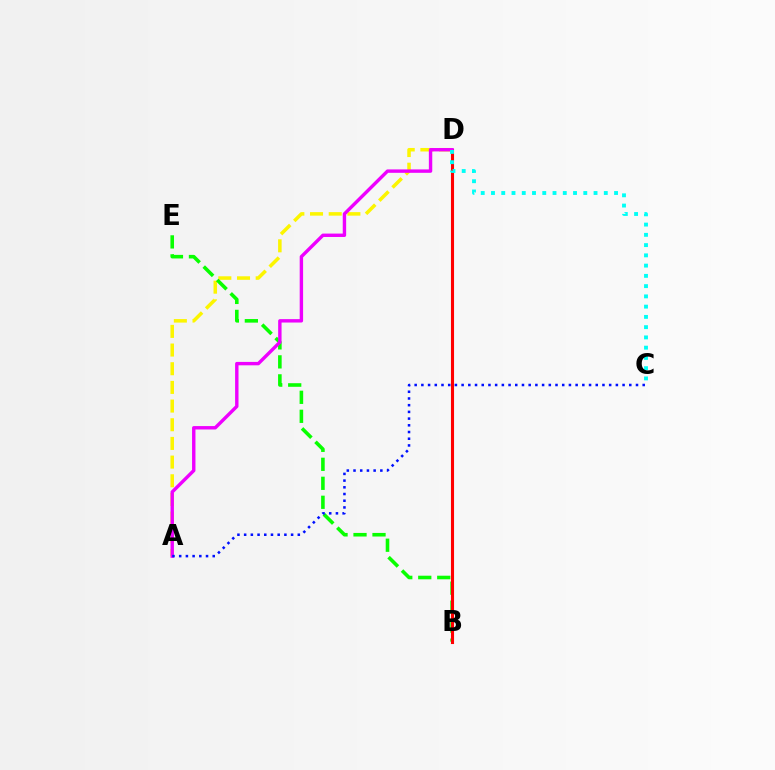{('A', 'D'): [{'color': '#fcf500', 'line_style': 'dashed', 'thickness': 2.54}, {'color': '#ee00ff', 'line_style': 'solid', 'thickness': 2.45}], ('B', 'E'): [{'color': '#08ff00', 'line_style': 'dashed', 'thickness': 2.58}], ('B', 'D'): [{'color': '#ff0000', 'line_style': 'solid', 'thickness': 2.23}], ('C', 'D'): [{'color': '#00fff6', 'line_style': 'dotted', 'thickness': 2.79}], ('A', 'C'): [{'color': '#0010ff', 'line_style': 'dotted', 'thickness': 1.82}]}